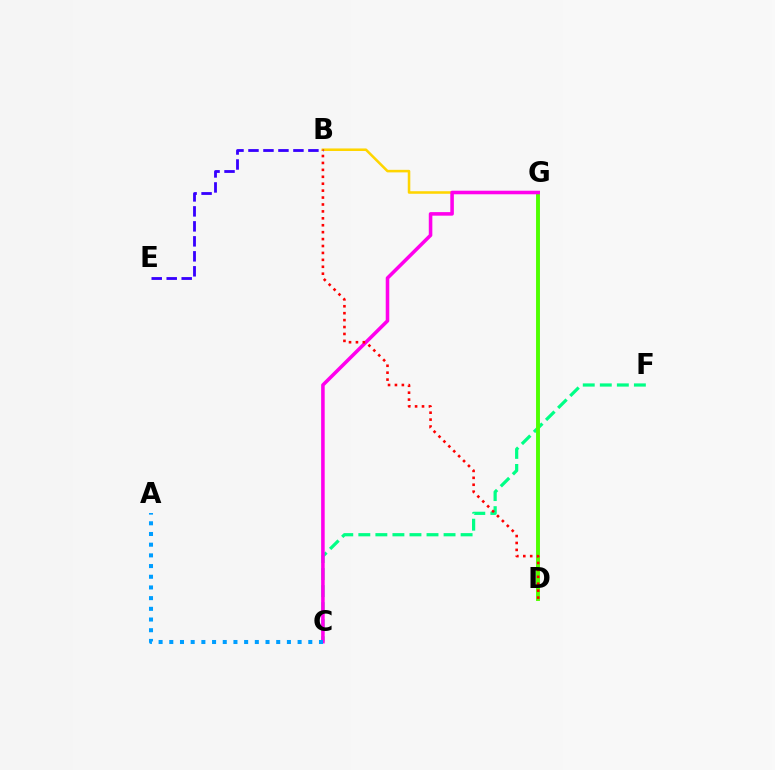{('C', 'F'): [{'color': '#00ff86', 'line_style': 'dashed', 'thickness': 2.32}], ('B', 'G'): [{'color': '#ffd500', 'line_style': 'solid', 'thickness': 1.83}], ('D', 'G'): [{'color': '#4fff00', 'line_style': 'solid', 'thickness': 2.81}], ('C', 'G'): [{'color': '#ff00ed', 'line_style': 'solid', 'thickness': 2.56}], ('A', 'C'): [{'color': '#009eff', 'line_style': 'dotted', 'thickness': 2.9}], ('B', 'E'): [{'color': '#3700ff', 'line_style': 'dashed', 'thickness': 2.04}], ('B', 'D'): [{'color': '#ff0000', 'line_style': 'dotted', 'thickness': 1.88}]}